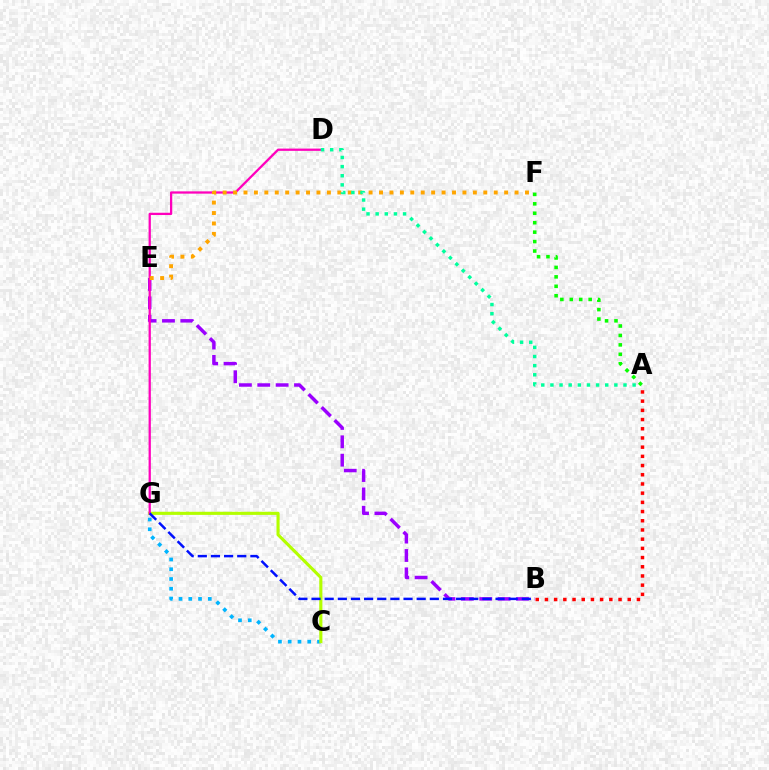{('C', 'G'): [{'color': '#00b5ff', 'line_style': 'dotted', 'thickness': 2.65}, {'color': '#b3ff00', 'line_style': 'solid', 'thickness': 2.24}], ('A', 'F'): [{'color': '#08ff00', 'line_style': 'dotted', 'thickness': 2.57}], ('B', 'E'): [{'color': '#9b00ff', 'line_style': 'dashed', 'thickness': 2.5}], ('D', 'G'): [{'color': '#ff00bd', 'line_style': 'solid', 'thickness': 1.64}], ('B', 'G'): [{'color': '#0010ff', 'line_style': 'dashed', 'thickness': 1.79}], ('E', 'F'): [{'color': '#ffa500', 'line_style': 'dotted', 'thickness': 2.83}], ('A', 'B'): [{'color': '#ff0000', 'line_style': 'dotted', 'thickness': 2.5}], ('A', 'D'): [{'color': '#00ff9d', 'line_style': 'dotted', 'thickness': 2.48}]}